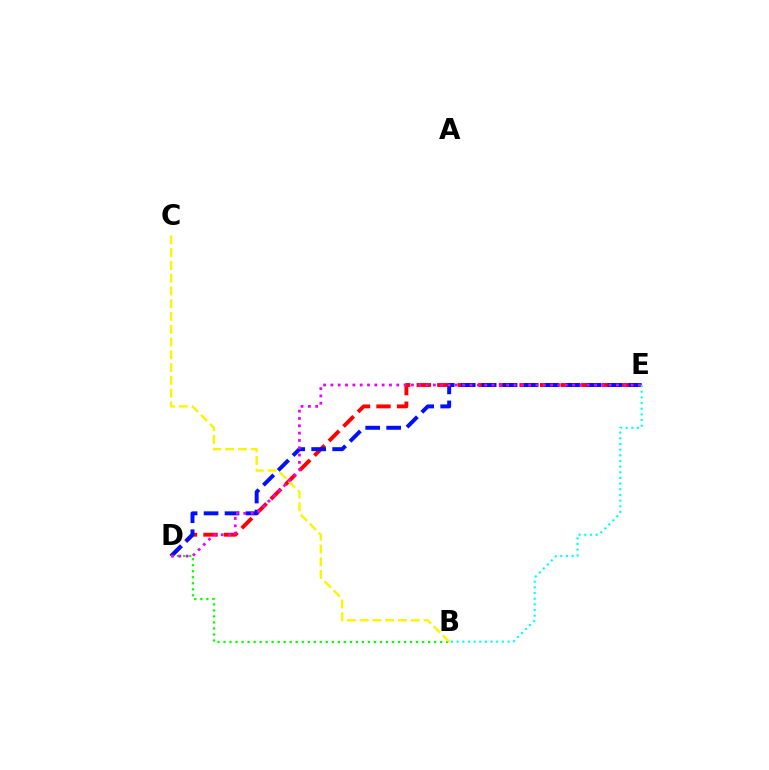{('D', 'E'): [{'color': '#ff0000', 'line_style': 'dashed', 'thickness': 2.79}, {'color': '#0010ff', 'line_style': 'dashed', 'thickness': 2.85}, {'color': '#ee00ff', 'line_style': 'dotted', 'thickness': 1.99}], ('B', 'D'): [{'color': '#08ff00', 'line_style': 'dotted', 'thickness': 1.63}], ('B', 'E'): [{'color': '#00fff6', 'line_style': 'dotted', 'thickness': 1.54}], ('B', 'C'): [{'color': '#fcf500', 'line_style': 'dashed', 'thickness': 1.73}]}